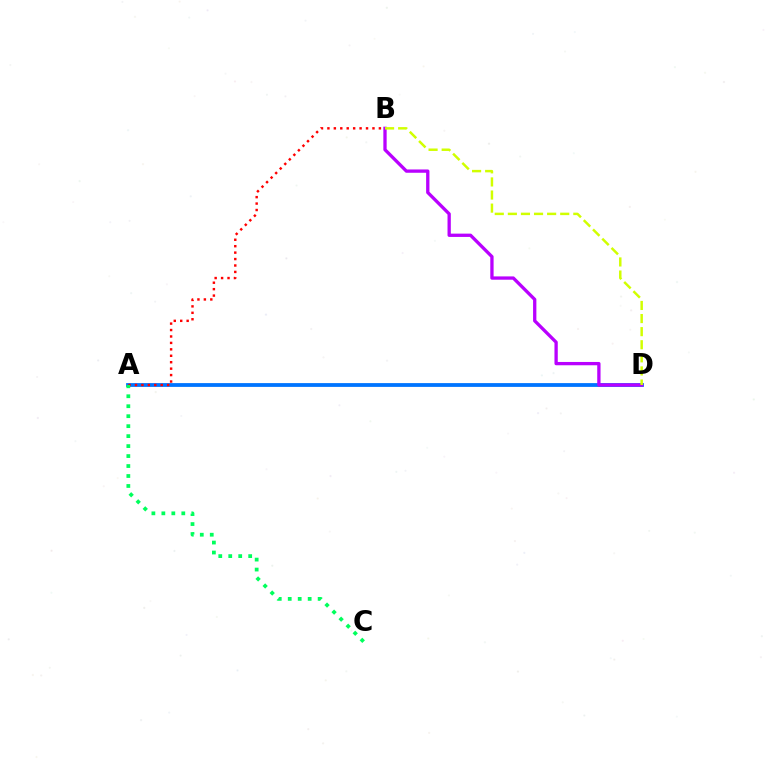{('A', 'D'): [{'color': '#0074ff', 'line_style': 'solid', 'thickness': 2.73}], ('B', 'D'): [{'color': '#b900ff', 'line_style': 'solid', 'thickness': 2.38}, {'color': '#d1ff00', 'line_style': 'dashed', 'thickness': 1.78}], ('A', 'B'): [{'color': '#ff0000', 'line_style': 'dotted', 'thickness': 1.75}], ('A', 'C'): [{'color': '#00ff5c', 'line_style': 'dotted', 'thickness': 2.71}]}